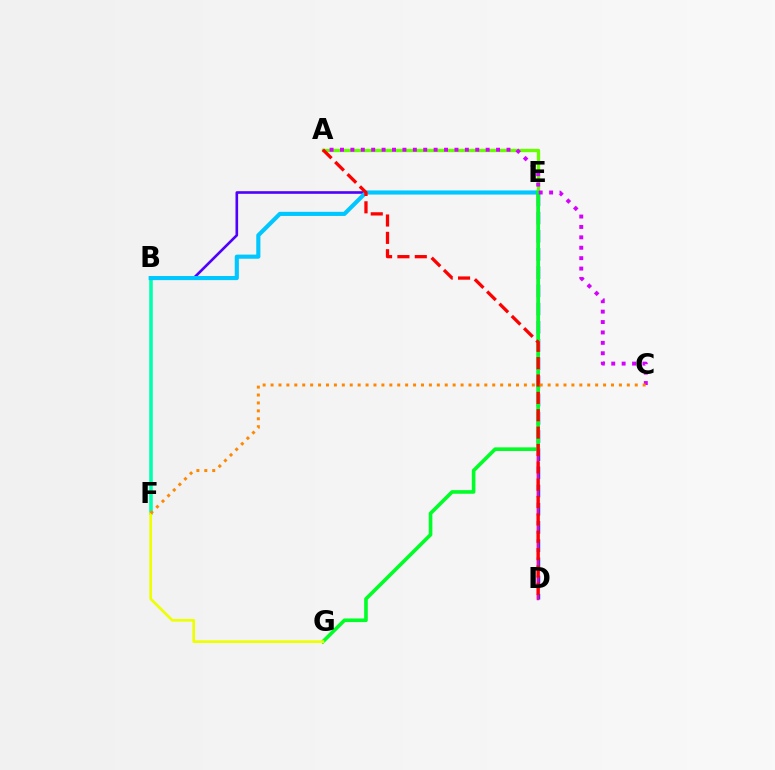{('B', 'E'): [{'color': '#4f00ff', 'line_style': 'solid', 'thickness': 1.89}, {'color': '#00c7ff', 'line_style': 'solid', 'thickness': 2.97}], ('D', 'E'): [{'color': '#003fff', 'line_style': 'dashed', 'thickness': 2.47}, {'color': '#ff00a0', 'line_style': 'solid', 'thickness': 1.76}], ('B', 'F'): [{'color': '#00ffaf', 'line_style': 'solid', 'thickness': 2.57}], ('A', 'E'): [{'color': '#66ff00', 'line_style': 'solid', 'thickness': 2.39}], ('E', 'G'): [{'color': '#00ff27', 'line_style': 'solid', 'thickness': 2.61}], ('A', 'C'): [{'color': '#d600ff', 'line_style': 'dotted', 'thickness': 2.83}], ('A', 'D'): [{'color': '#ff0000', 'line_style': 'dashed', 'thickness': 2.36}], ('F', 'G'): [{'color': '#eeff00', 'line_style': 'solid', 'thickness': 1.93}], ('C', 'F'): [{'color': '#ff8800', 'line_style': 'dotted', 'thickness': 2.15}]}